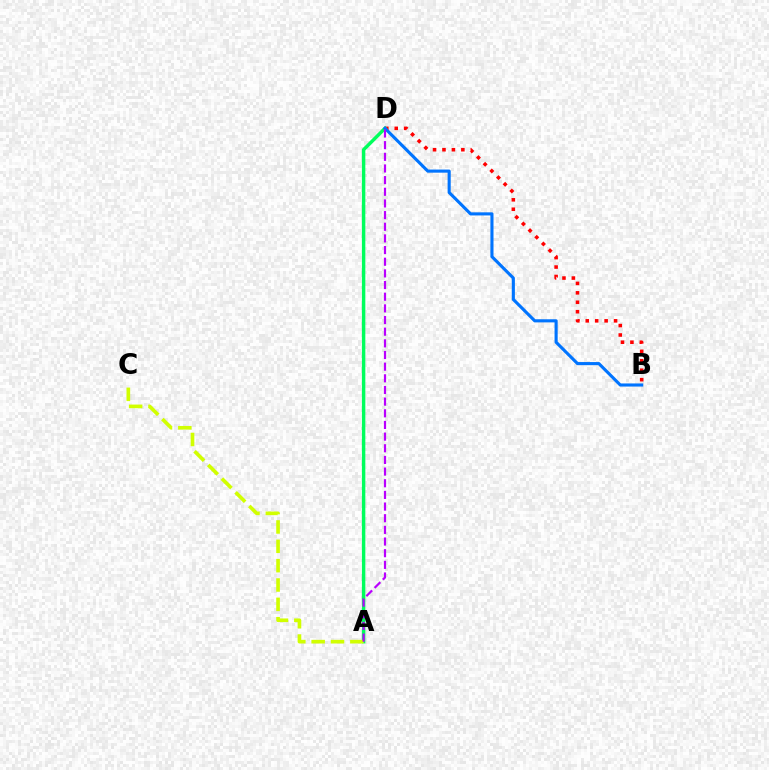{('B', 'D'): [{'color': '#ff0000', 'line_style': 'dotted', 'thickness': 2.56}, {'color': '#0074ff', 'line_style': 'solid', 'thickness': 2.24}], ('A', 'D'): [{'color': '#00ff5c', 'line_style': 'solid', 'thickness': 2.47}, {'color': '#b900ff', 'line_style': 'dashed', 'thickness': 1.58}], ('A', 'C'): [{'color': '#d1ff00', 'line_style': 'dashed', 'thickness': 2.63}]}